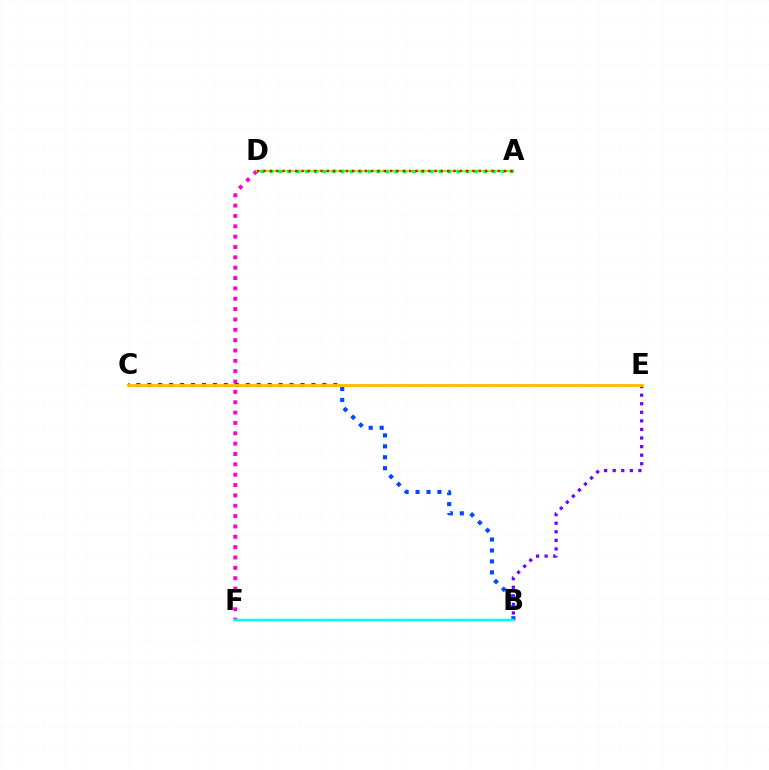{('B', 'E'): [{'color': '#7200ff', 'line_style': 'dotted', 'thickness': 2.33}], ('D', 'F'): [{'color': '#ff00cf', 'line_style': 'dotted', 'thickness': 2.81}], ('B', 'C'): [{'color': '#004bff', 'line_style': 'dotted', 'thickness': 2.97}], ('A', 'D'): [{'color': '#84ff00', 'line_style': 'solid', 'thickness': 1.73}, {'color': '#00ff39', 'line_style': 'dotted', 'thickness': 2.42}, {'color': '#ff0000', 'line_style': 'dotted', 'thickness': 1.72}], ('B', 'F'): [{'color': '#00fff6', 'line_style': 'solid', 'thickness': 1.78}], ('C', 'E'): [{'color': '#ffbd00', 'line_style': 'solid', 'thickness': 2.05}]}